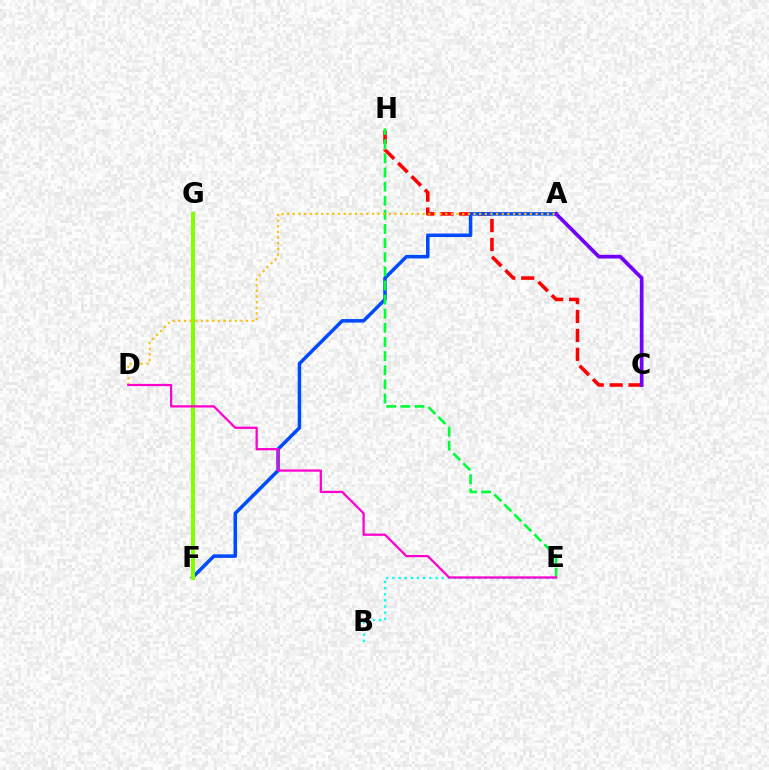{('C', 'H'): [{'color': '#ff0000', 'line_style': 'dashed', 'thickness': 2.57}], ('A', 'F'): [{'color': '#004bff', 'line_style': 'solid', 'thickness': 2.54}], ('F', 'G'): [{'color': '#84ff00', 'line_style': 'solid', 'thickness': 2.93}], ('E', 'H'): [{'color': '#00ff39', 'line_style': 'dashed', 'thickness': 1.92}], ('A', 'C'): [{'color': '#7200ff', 'line_style': 'solid', 'thickness': 2.66}], ('A', 'D'): [{'color': '#ffbd00', 'line_style': 'dotted', 'thickness': 1.53}], ('B', 'E'): [{'color': '#00fff6', 'line_style': 'dotted', 'thickness': 1.67}], ('D', 'E'): [{'color': '#ff00cf', 'line_style': 'solid', 'thickness': 1.62}]}